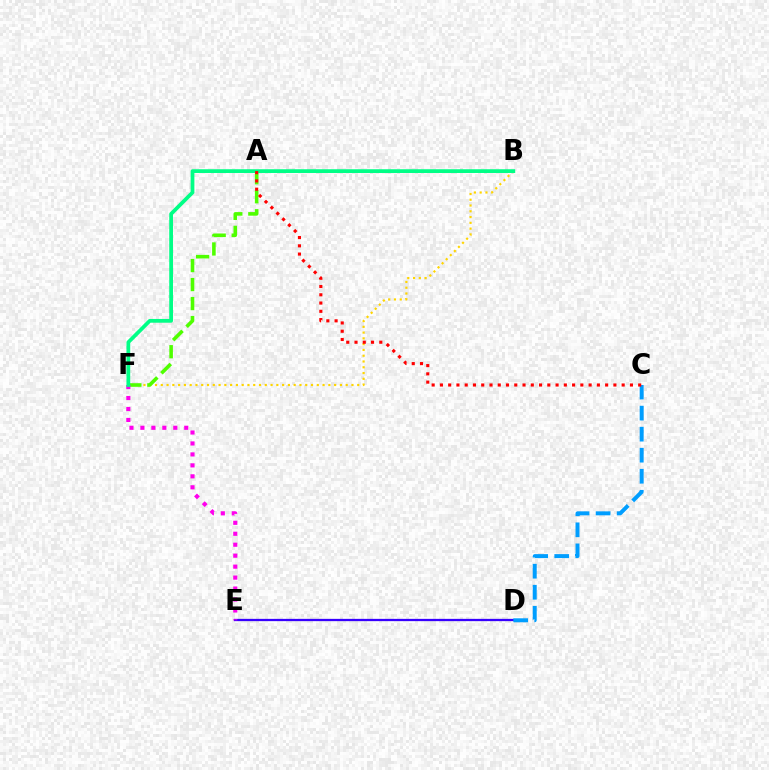{('B', 'F'): [{'color': '#ffd500', 'line_style': 'dotted', 'thickness': 1.57}, {'color': '#00ff86', 'line_style': 'solid', 'thickness': 2.7}], ('D', 'E'): [{'color': '#3700ff', 'line_style': 'solid', 'thickness': 1.64}], ('C', 'D'): [{'color': '#009eff', 'line_style': 'dashed', 'thickness': 2.86}], ('A', 'F'): [{'color': '#4fff00', 'line_style': 'dashed', 'thickness': 2.58}], ('E', 'F'): [{'color': '#ff00ed', 'line_style': 'dotted', 'thickness': 2.98}], ('A', 'C'): [{'color': '#ff0000', 'line_style': 'dotted', 'thickness': 2.24}]}